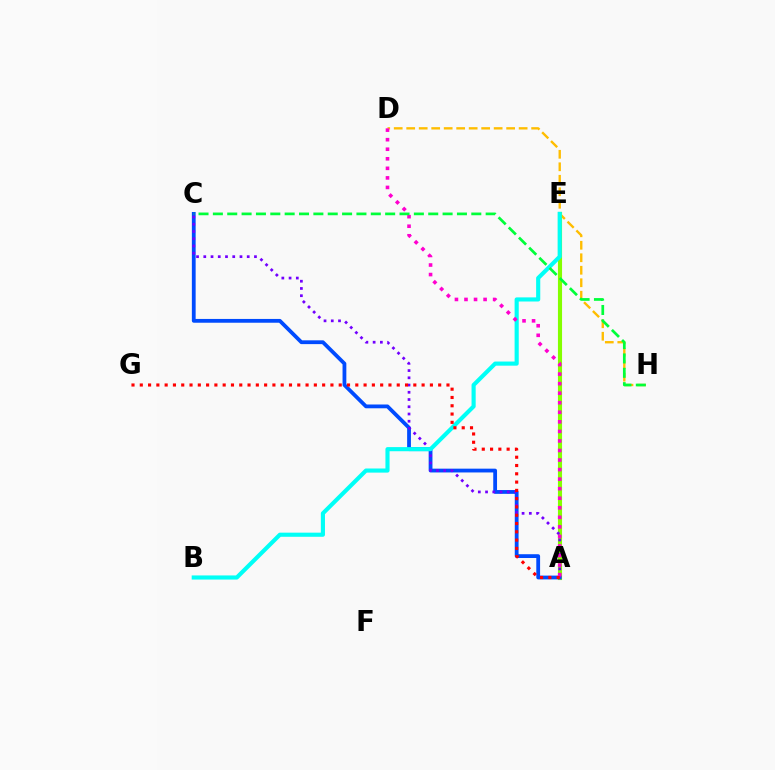{('D', 'H'): [{'color': '#ffbd00', 'line_style': 'dashed', 'thickness': 1.7}], ('A', 'E'): [{'color': '#84ff00', 'line_style': 'solid', 'thickness': 2.96}], ('A', 'C'): [{'color': '#004bff', 'line_style': 'solid', 'thickness': 2.73}, {'color': '#7200ff', 'line_style': 'dotted', 'thickness': 1.97}], ('B', 'E'): [{'color': '#00fff6', 'line_style': 'solid', 'thickness': 2.97}], ('A', 'D'): [{'color': '#ff00cf', 'line_style': 'dotted', 'thickness': 2.59}], ('A', 'G'): [{'color': '#ff0000', 'line_style': 'dotted', 'thickness': 2.25}], ('C', 'H'): [{'color': '#00ff39', 'line_style': 'dashed', 'thickness': 1.95}]}